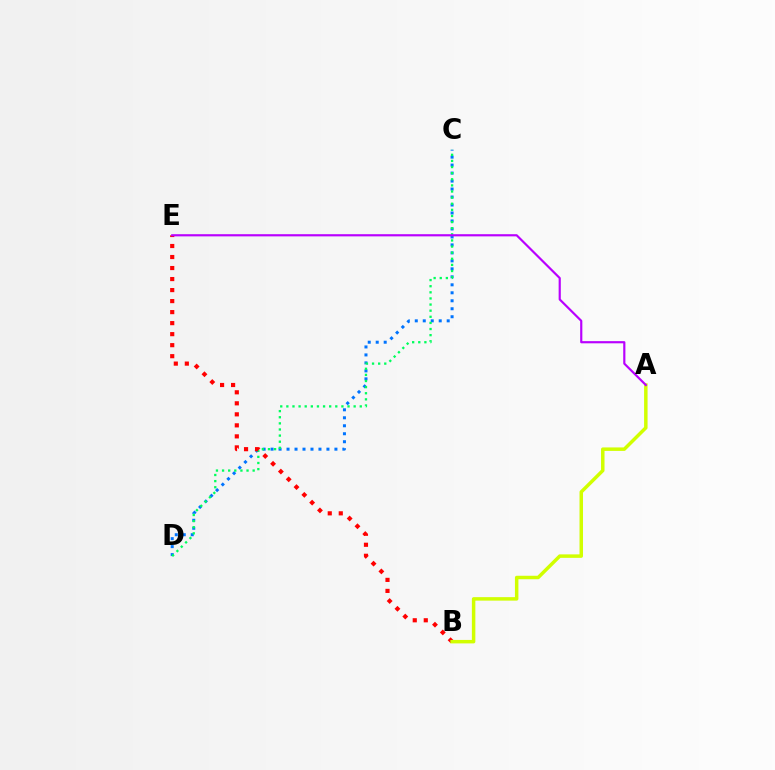{('C', 'D'): [{'color': '#0074ff', 'line_style': 'dotted', 'thickness': 2.17}, {'color': '#00ff5c', 'line_style': 'dotted', 'thickness': 1.66}], ('B', 'E'): [{'color': '#ff0000', 'line_style': 'dotted', 'thickness': 2.99}], ('A', 'B'): [{'color': '#d1ff00', 'line_style': 'solid', 'thickness': 2.5}], ('A', 'E'): [{'color': '#b900ff', 'line_style': 'solid', 'thickness': 1.57}]}